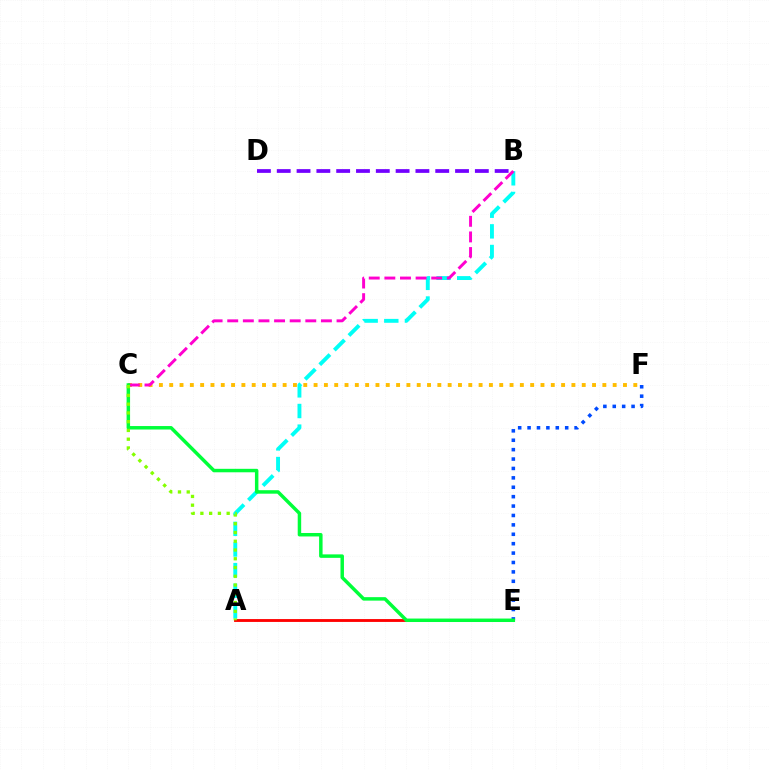{('A', 'E'): [{'color': '#ff0000', 'line_style': 'solid', 'thickness': 2.05}], ('E', 'F'): [{'color': '#004bff', 'line_style': 'dotted', 'thickness': 2.56}], ('B', 'D'): [{'color': '#7200ff', 'line_style': 'dashed', 'thickness': 2.69}], ('A', 'B'): [{'color': '#00fff6', 'line_style': 'dashed', 'thickness': 2.8}], ('C', 'F'): [{'color': '#ffbd00', 'line_style': 'dotted', 'thickness': 2.8}], ('B', 'C'): [{'color': '#ff00cf', 'line_style': 'dashed', 'thickness': 2.12}], ('C', 'E'): [{'color': '#00ff39', 'line_style': 'solid', 'thickness': 2.5}], ('A', 'C'): [{'color': '#84ff00', 'line_style': 'dotted', 'thickness': 2.38}]}